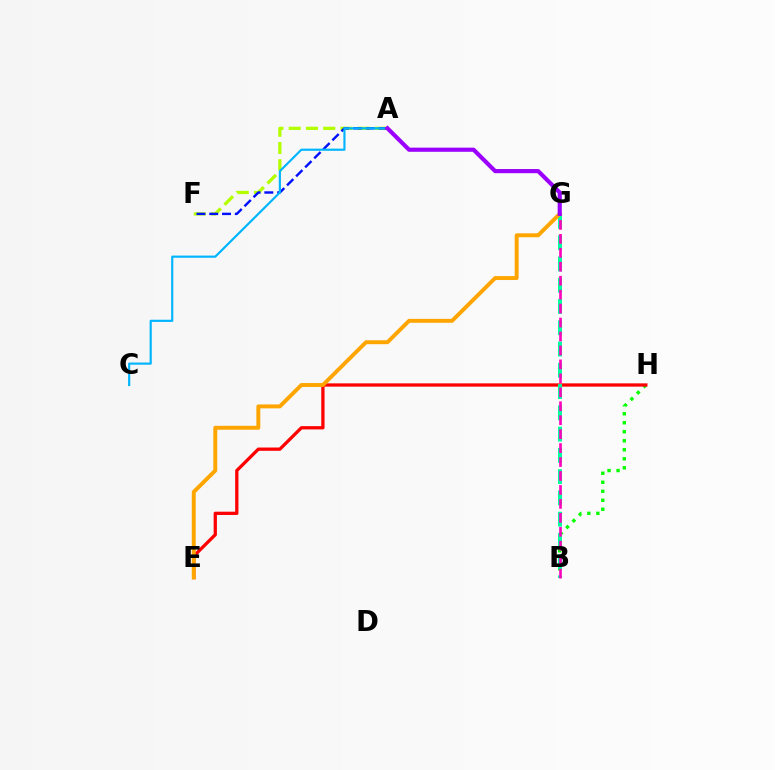{('A', 'F'): [{'color': '#b3ff00', 'line_style': 'dashed', 'thickness': 2.35}, {'color': '#0010ff', 'line_style': 'dashed', 'thickness': 1.74}], ('B', 'H'): [{'color': '#08ff00', 'line_style': 'dotted', 'thickness': 2.45}], ('E', 'H'): [{'color': '#ff0000', 'line_style': 'solid', 'thickness': 2.36}], ('B', 'G'): [{'color': '#00ff9d', 'line_style': 'dashed', 'thickness': 2.89}, {'color': '#ff00bd', 'line_style': 'dashed', 'thickness': 1.89}], ('A', 'C'): [{'color': '#00b5ff', 'line_style': 'solid', 'thickness': 1.56}], ('E', 'G'): [{'color': '#ffa500', 'line_style': 'solid', 'thickness': 2.83}], ('A', 'G'): [{'color': '#9b00ff', 'line_style': 'solid', 'thickness': 2.98}]}